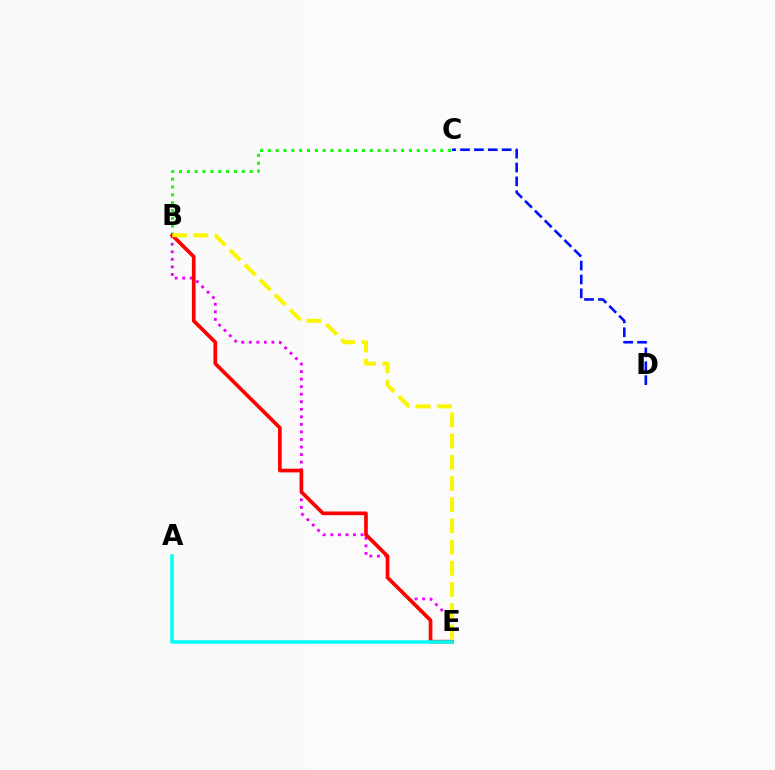{('B', 'E'): [{'color': '#ee00ff', 'line_style': 'dotted', 'thickness': 2.05}, {'color': '#ff0000', 'line_style': 'solid', 'thickness': 2.66}, {'color': '#fcf500', 'line_style': 'dashed', 'thickness': 2.88}], ('B', 'C'): [{'color': '#08ff00', 'line_style': 'dotted', 'thickness': 2.13}], ('C', 'D'): [{'color': '#0010ff', 'line_style': 'dashed', 'thickness': 1.89}], ('A', 'E'): [{'color': '#00fff6', 'line_style': 'solid', 'thickness': 2.55}]}